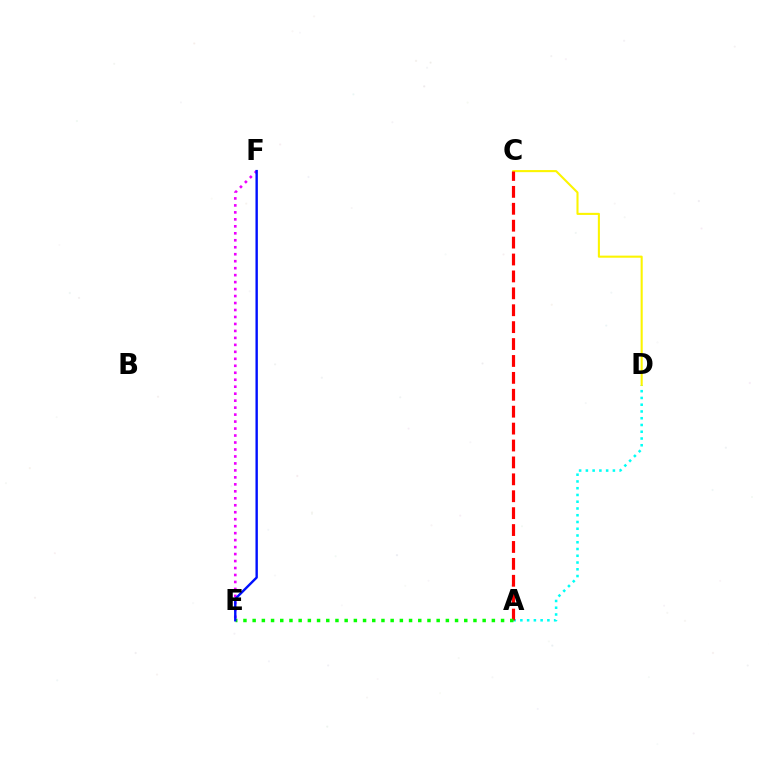{('A', 'D'): [{'color': '#00fff6', 'line_style': 'dotted', 'thickness': 1.84}], ('C', 'D'): [{'color': '#fcf500', 'line_style': 'solid', 'thickness': 1.5}], ('A', 'C'): [{'color': '#ff0000', 'line_style': 'dashed', 'thickness': 2.3}], ('A', 'E'): [{'color': '#08ff00', 'line_style': 'dotted', 'thickness': 2.5}], ('E', 'F'): [{'color': '#ee00ff', 'line_style': 'dotted', 'thickness': 1.89}, {'color': '#0010ff', 'line_style': 'solid', 'thickness': 1.72}]}